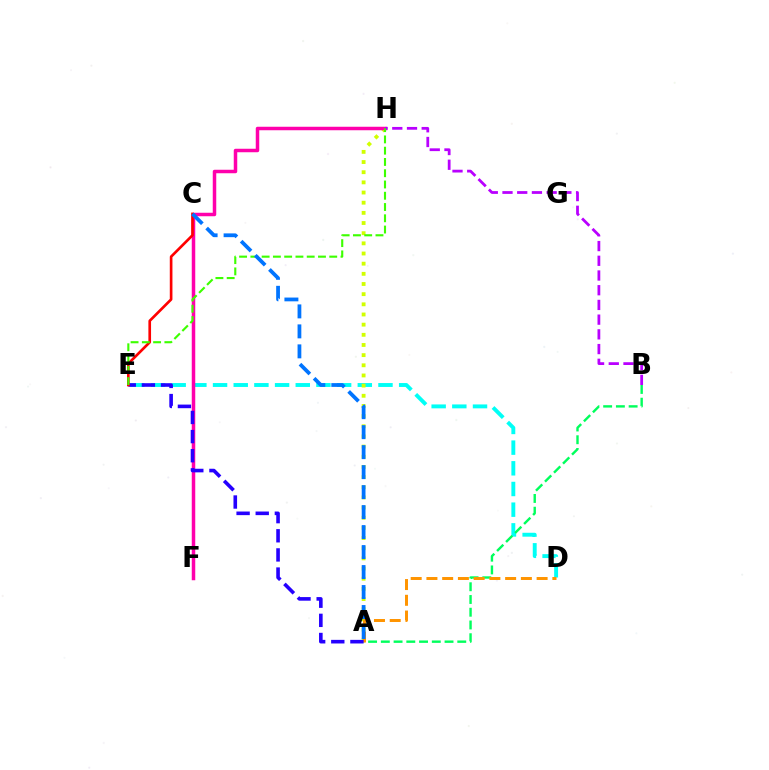{('D', 'E'): [{'color': '#00fff6', 'line_style': 'dashed', 'thickness': 2.81}], ('A', 'H'): [{'color': '#d1ff00', 'line_style': 'dotted', 'thickness': 2.76}], ('A', 'B'): [{'color': '#00ff5c', 'line_style': 'dashed', 'thickness': 1.73}], ('F', 'H'): [{'color': '#ff00ac', 'line_style': 'solid', 'thickness': 2.52}], ('B', 'H'): [{'color': '#b900ff', 'line_style': 'dashed', 'thickness': 2.0}], ('A', 'D'): [{'color': '#ff9400', 'line_style': 'dashed', 'thickness': 2.14}], ('A', 'E'): [{'color': '#2500ff', 'line_style': 'dashed', 'thickness': 2.6}], ('C', 'E'): [{'color': '#ff0000', 'line_style': 'solid', 'thickness': 1.92}], ('E', 'H'): [{'color': '#3dff00', 'line_style': 'dashed', 'thickness': 1.53}], ('A', 'C'): [{'color': '#0074ff', 'line_style': 'dashed', 'thickness': 2.71}]}